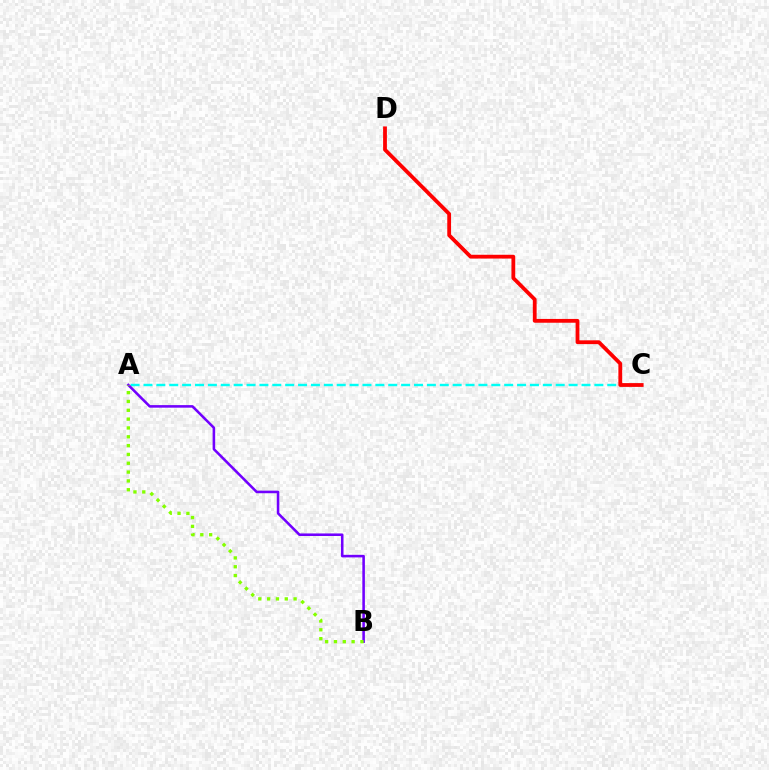{('A', 'C'): [{'color': '#00fff6', 'line_style': 'dashed', 'thickness': 1.75}], ('C', 'D'): [{'color': '#ff0000', 'line_style': 'solid', 'thickness': 2.73}], ('A', 'B'): [{'color': '#7200ff', 'line_style': 'solid', 'thickness': 1.85}, {'color': '#84ff00', 'line_style': 'dotted', 'thickness': 2.4}]}